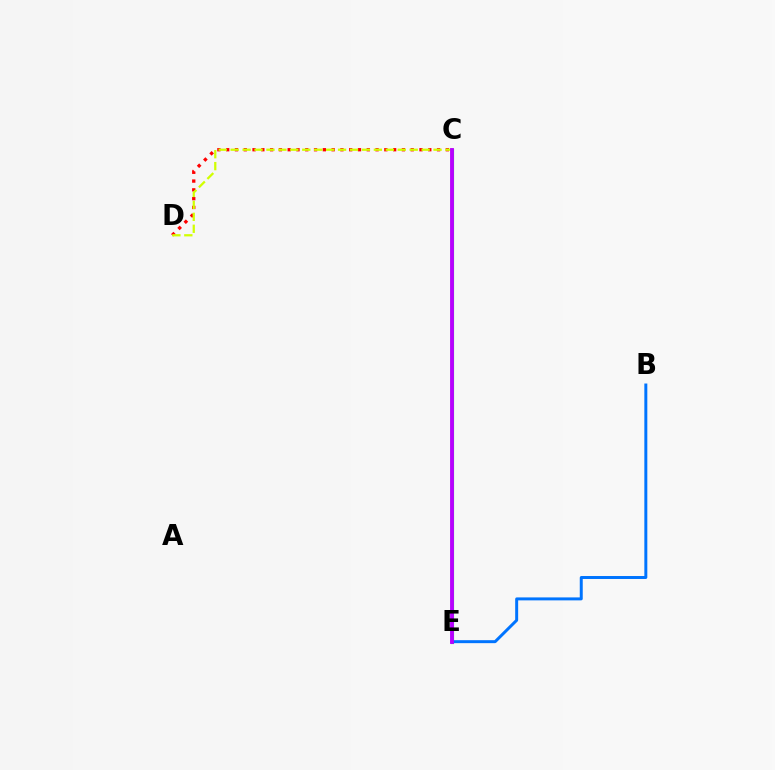{('C', 'D'): [{'color': '#ff0000', 'line_style': 'dotted', 'thickness': 2.39}, {'color': '#d1ff00', 'line_style': 'dashed', 'thickness': 1.62}], ('C', 'E'): [{'color': '#00ff5c', 'line_style': 'solid', 'thickness': 2.27}, {'color': '#b900ff', 'line_style': 'solid', 'thickness': 2.78}], ('B', 'E'): [{'color': '#0074ff', 'line_style': 'solid', 'thickness': 2.14}]}